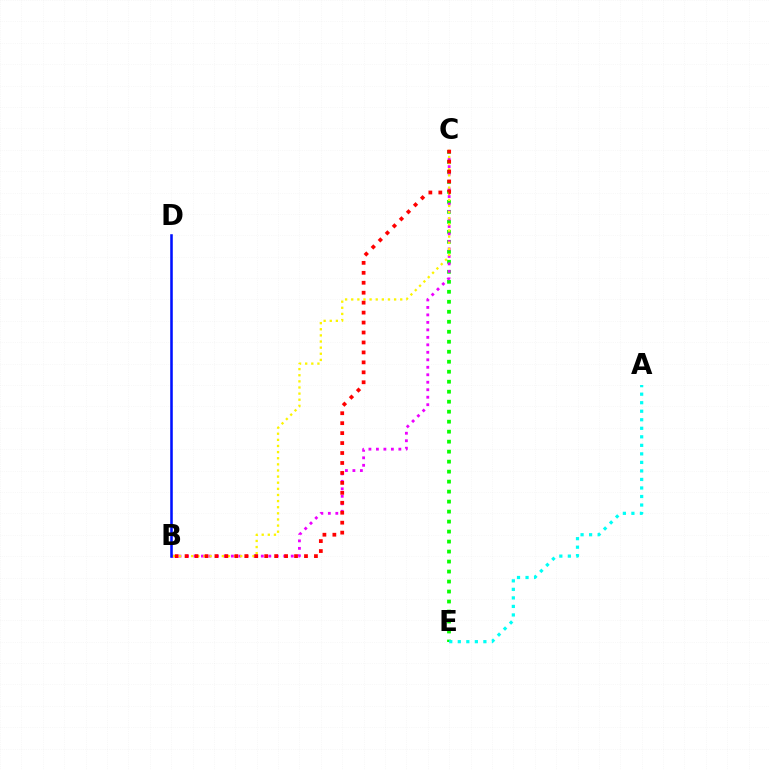{('C', 'E'): [{'color': '#08ff00', 'line_style': 'dotted', 'thickness': 2.71}], ('B', 'C'): [{'color': '#ee00ff', 'line_style': 'dotted', 'thickness': 2.03}, {'color': '#fcf500', 'line_style': 'dotted', 'thickness': 1.66}, {'color': '#ff0000', 'line_style': 'dotted', 'thickness': 2.7}], ('B', 'D'): [{'color': '#0010ff', 'line_style': 'solid', 'thickness': 1.84}], ('A', 'E'): [{'color': '#00fff6', 'line_style': 'dotted', 'thickness': 2.32}]}